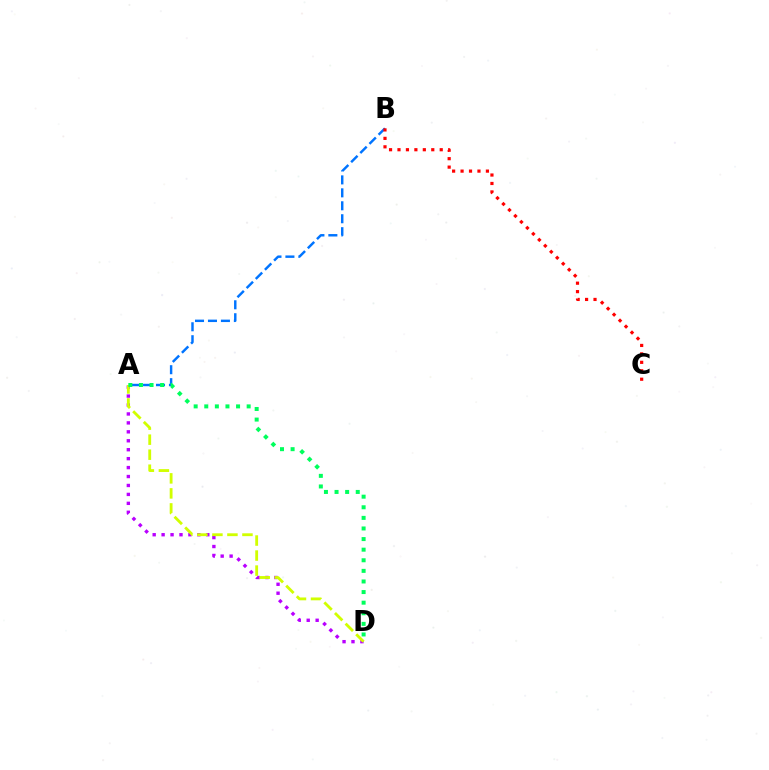{('A', 'D'): [{'color': '#b900ff', 'line_style': 'dotted', 'thickness': 2.43}, {'color': '#d1ff00', 'line_style': 'dashed', 'thickness': 2.04}, {'color': '#00ff5c', 'line_style': 'dotted', 'thickness': 2.88}], ('A', 'B'): [{'color': '#0074ff', 'line_style': 'dashed', 'thickness': 1.76}], ('B', 'C'): [{'color': '#ff0000', 'line_style': 'dotted', 'thickness': 2.3}]}